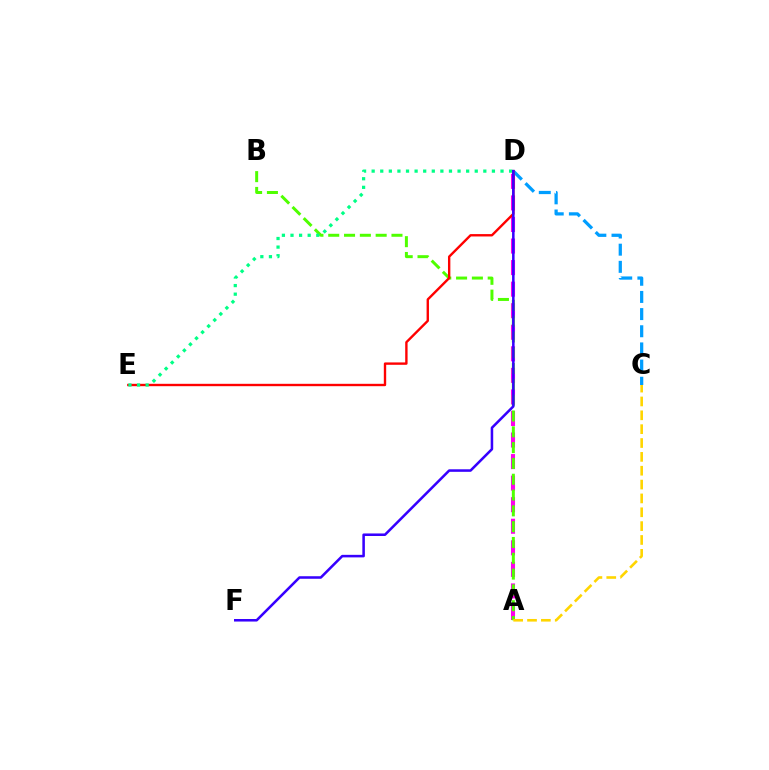{('A', 'D'): [{'color': '#ff00ed', 'line_style': 'dashed', 'thickness': 2.93}], ('A', 'B'): [{'color': '#4fff00', 'line_style': 'dashed', 'thickness': 2.15}], ('C', 'D'): [{'color': '#009eff', 'line_style': 'dashed', 'thickness': 2.33}], ('D', 'E'): [{'color': '#ff0000', 'line_style': 'solid', 'thickness': 1.71}, {'color': '#00ff86', 'line_style': 'dotted', 'thickness': 2.33}], ('D', 'F'): [{'color': '#3700ff', 'line_style': 'solid', 'thickness': 1.83}], ('A', 'C'): [{'color': '#ffd500', 'line_style': 'dashed', 'thickness': 1.88}]}